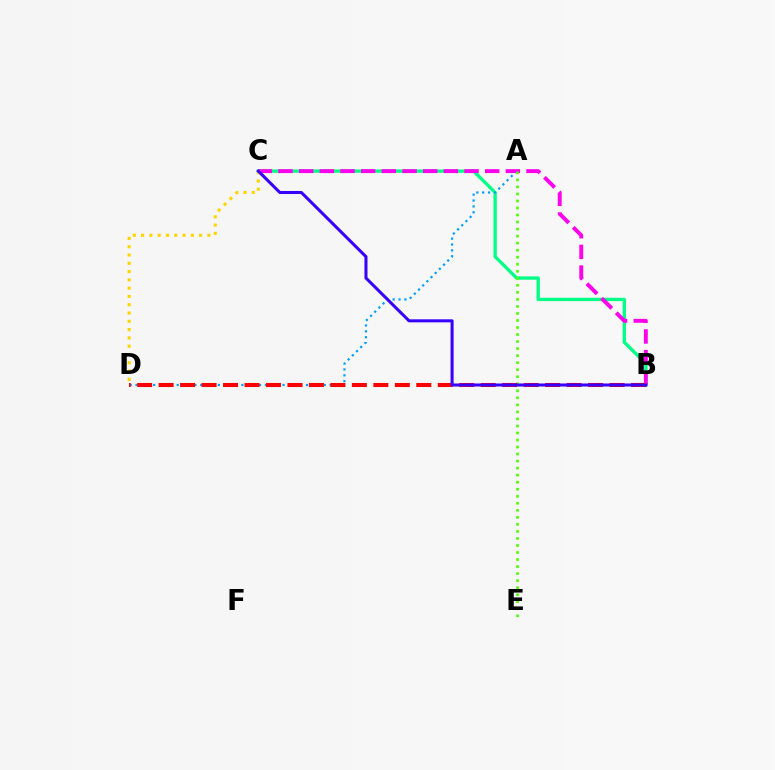{('B', 'C'): [{'color': '#00ff86', 'line_style': 'solid', 'thickness': 2.4}, {'color': '#ff00ed', 'line_style': 'dashed', 'thickness': 2.81}, {'color': '#3700ff', 'line_style': 'solid', 'thickness': 2.19}], ('A', 'D'): [{'color': '#009eff', 'line_style': 'dotted', 'thickness': 1.6}], ('A', 'E'): [{'color': '#4fff00', 'line_style': 'dotted', 'thickness': 1.91}], ('B', 'D'): [{'color': '#ff0000', 'line_style': 'dashed', 'thickness': 2.92}], ('C', 'D'): [{'color': '#ffd500', 'line_style': 'dotted', 'thickness': 2.25}]}